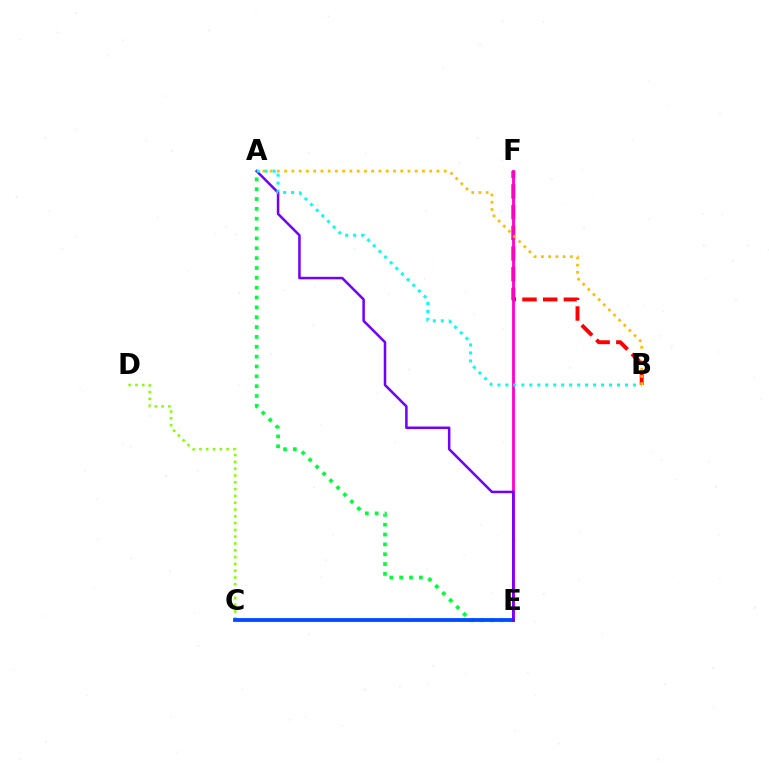{('B', 'F'): [{'color': '#ff0000', 'line_style': 'dashed', 'thickness': 2.81}], ('E', 'F'): [{'color': '#ff00cf', 'line_style': 'solid', 'thickness': 2.03}], ('C', 'D'): [{'color': '#84ff00', 'line_style': 'dotted', 'thickness': 1.85}], ('A', 'E'): [{'color': '#00ff39', 'line_style': 'dotted', 'thickness': 2.68}, {'color': '#7200ff', 'line_style': 'solid', 'thickness': 1.81}], ('C', 'E'): [{'color': '#004bff', 'line_style': 'solid', 'thickness': 2.74}], ('A', 'B'): [{'color': '#ffbd00', 'line_style': 'dotted', 'thickness': 1.97}, {'color': '#00fff6', 'line_style': 'dotted', 'thickness': 2.17}]}